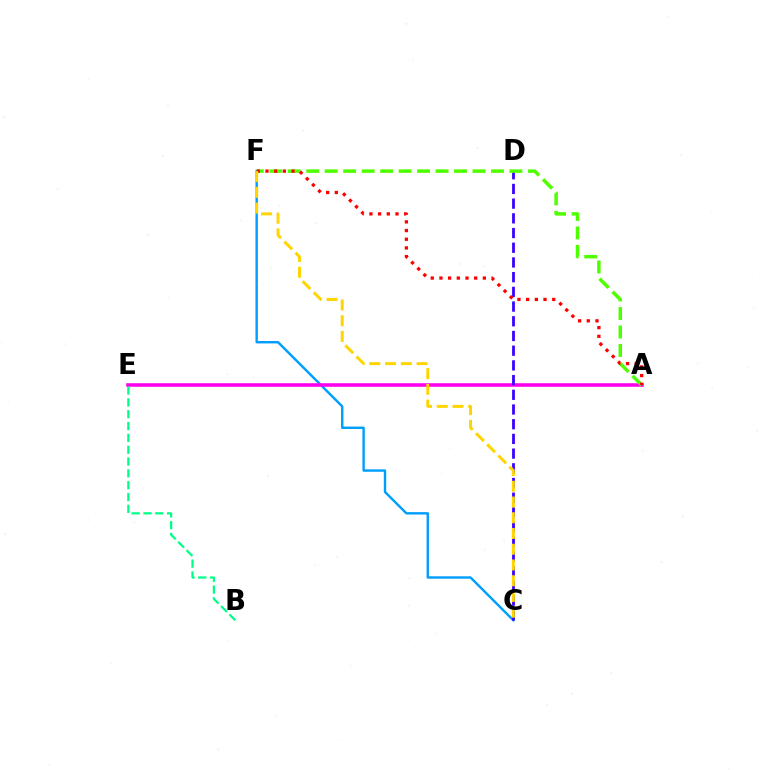{('C', 'F'): [{'color': '#009eff', 'line_style': 'solid', 'thickness': 1.74}, {'color': '#ffd500', 'line_style': 'dashed', 'thickness': 2.14}], ('A', 'E'): [{'color': '#ff00ed', 'line_style': 'solid', 'thickness': 2.56}], ('C', 'D'): [{'color': '#3700ff', 'line_style': 'dashed', 'thickness': 2.0}], ('B', 'E'): [{'color': '#00ff86', 'line_style': 'dashed', 'thickness': 1.61}], ('A', 'F'): [{'color': '#4fff00', 'line_style': 'dashed', 'thickness': 2.51}, {'color': '#ff0000', 'line_style': 'dotted', 'thickness': 2.36}]}